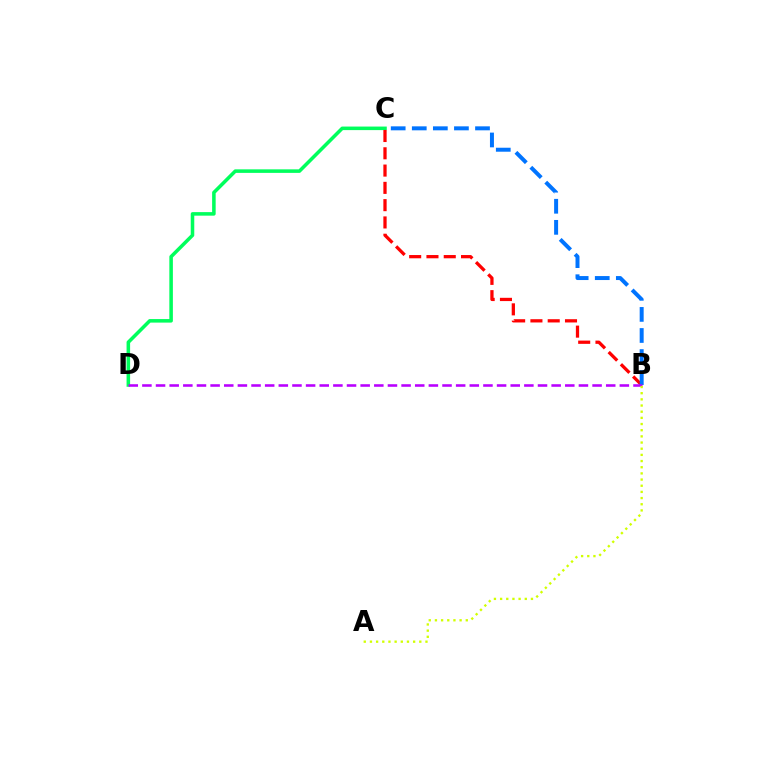{('C', 'D'): [{'color': '#00ff5c', 'line_style': 'solid', 'thickness': 2.55}], ('B', 'C'): [{'color': '#ff0000', 'line_style': 'dashed', 'thickness': 2.35}, {'color': '#0074ff', 'line_style': 'dashed', 'thickness': 2.86}], ('B', 'D'): [{'color': '#b900ff', 'line_style': 'dashed', 'thickness': 1.85}], ('A', 'B'): [{'color': '#d1ff00', 'line_style': 'dotted', 'thickness': 1.68}]}